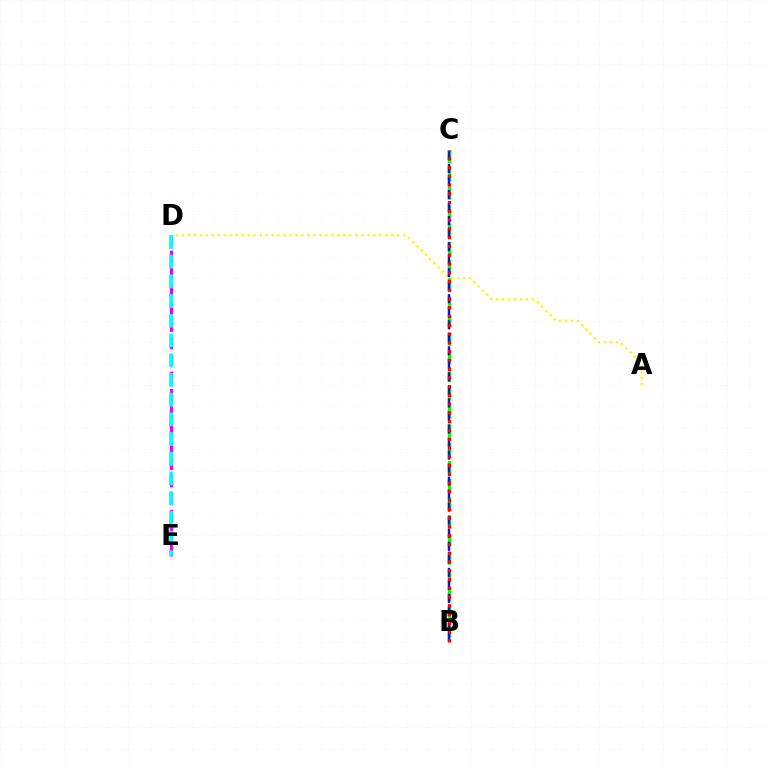{('B', 'C'): [{'color': '#08ff00', 'line_style': 'dashed', 'thickness': 2.48}, {'color': '#0010ff', 'line_style': 'dashed', 'thickness': 1.77}, {'color': '#ff0000', 'line_style': 'dotted', 'thickness': 2.38}], ('D', 'E'): [{'color': '#ee00ff', 'line_style': 'dashed', 'thickness': 2.35}, {'color': '#00fff6', 'line_style': 'dashed', 'thickness': 2.68}], ('A', 'D'): [{'color': '#fcf500', 'line_style': 'dotted', 'thickness': 1.62}]}